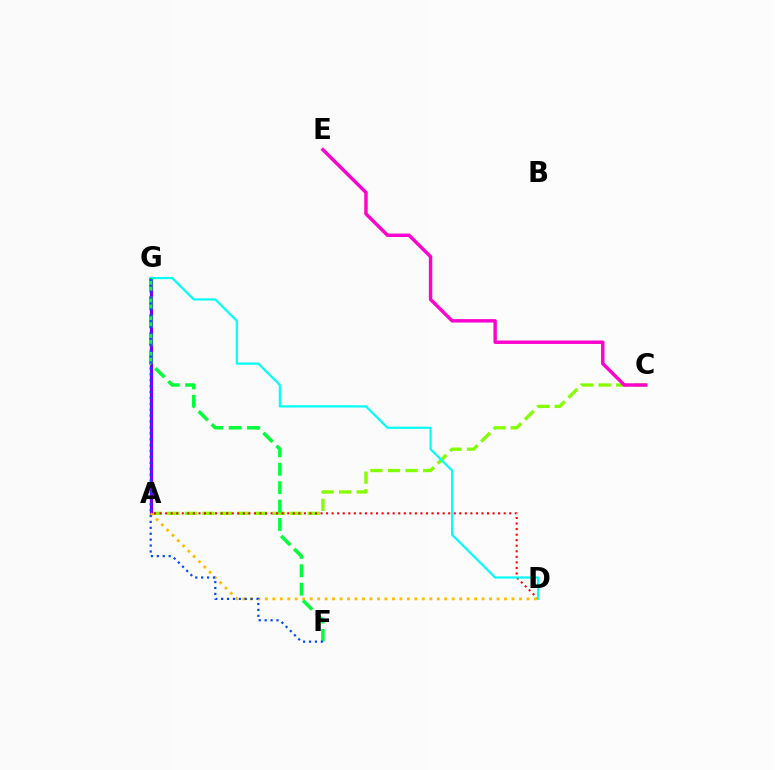{('A', 'C'): [{'color': '#84ff00', 'line_style': 'dashed', 'thickness': 2.39}], ('A', 'G'): [{'color': '#7200ff', 'line_style': 'solid', 'thickness': 2.33}], ('C', 'E'): [{'color': '#ff00cf', 'line_style': 'solid', 'thickness': 2.46}], ('A', 'D'): [{'color': '#ff0000', 'line_style': 'dotted', 'thickness': 1.51}, {'color': '#ffbd00', 'line_style': 'dotted', 'thickness': 2.03}], ('D', 'G'): [{'color': '#00fff6', 'line_style': 'solid', 'thickness': 1.58}], ('F', 'G'): [{'color': '#00ff39', 'line_style': 'dashed', 'thickness': 2.5}, {'color': '#004bff', 'line_style': 'dotted', 'thickness': 1.6}]}